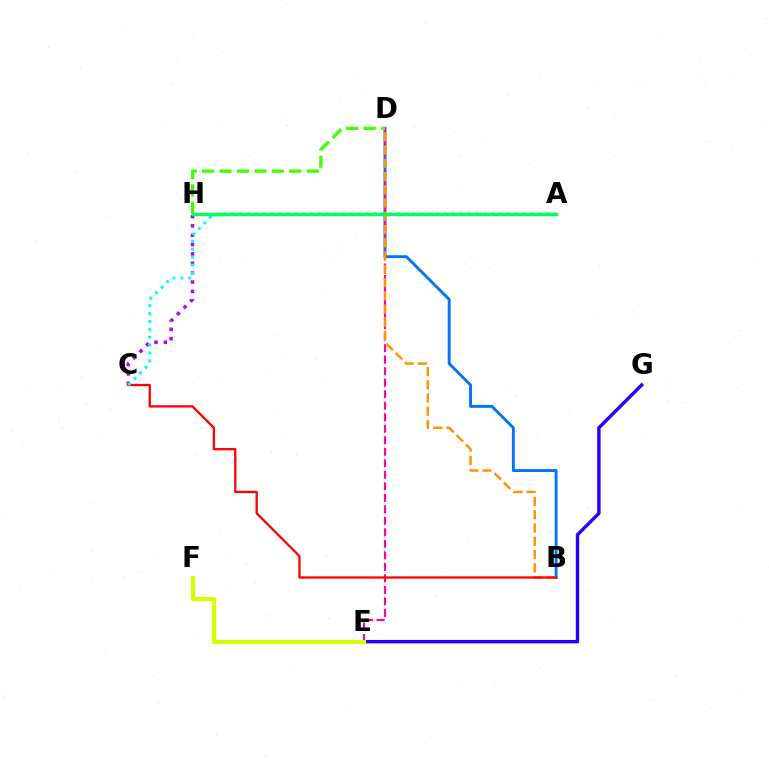{('C', 'H'): [{'color': '#b900ff', 'line_style': 'dotted', 'thickness': 2.54}], ('B', 'D'): [{'color': '#0074ff', 'line_style': 'solid', 'thickness': 2.09}, {'color': '#ff9400', 'line_style': 'dashed', 'thickness': 1.8}], ('D', 'E'): [{'color': '#ff00ac', 'line_style': 'dashed', 'thickness': 1.56}], ('B', 'C'): [{'color': '#ff0000', 'line_style': 'solid', 'thickness': 1.66}], ('E', 'G'): [{'color': '#2500ff', 'line_style': 'solid', 'thickness': 2.45}], ('E', 'F'): [{'color': '#d1ff00', 'line_style': 'solid', 'thickness': 2.98}], ('A', 'C'): [{'color': '#00fff6', 'line_style': 'dotted', 'thickness': 2.14}], ('D', 'H'): [{'color': '#3dff00', 'line_style': 'dashed', 'thickness': 2.37}], ('A', 'H'): [{'color': '#00ff5c', 'line_style': 'solid', 'thickness': 2.47}]}